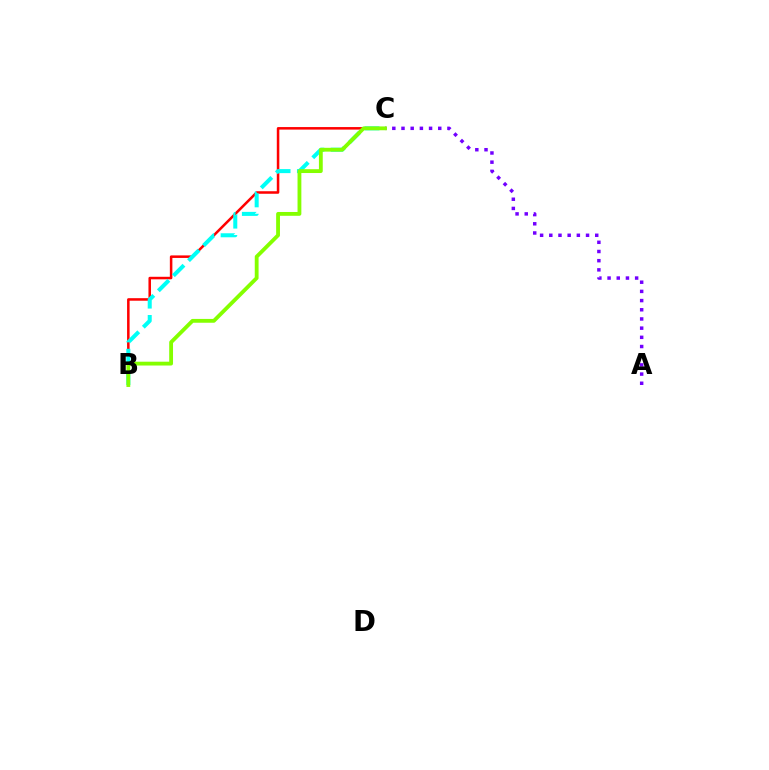{('B', 'C'): [{'color': '#ff0000', 'line_style': 'solid', 'thickness': 1.82}, {'color': '#00fff6', 'line_style': 'dashed', 'thickness': 2.9}, {'color': '#84ff00', 'line_style': 'solid', 'thickness': 2.75}], ('A', 'C'): [{'color': '#7200ff', 'line_style': 'dotted', 'thickness': 2.5}]}